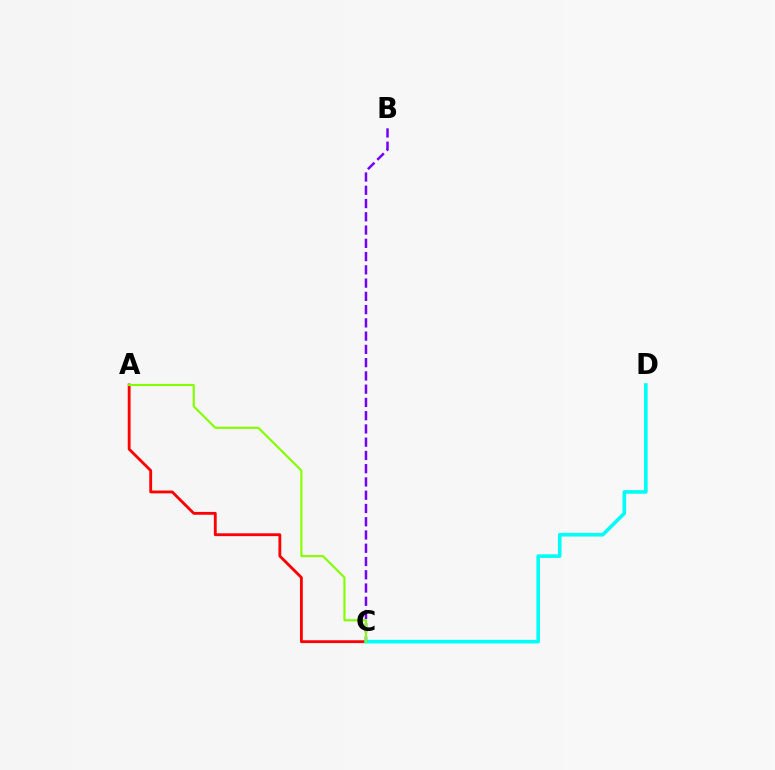{('A', 'C'): [{'color': '#ff0000', 'line_style': 'solid', 'thickness': 2.04}, {'color': '#84ff00', 'line_style': 'solid', 'thickness': 1.56}], ('B', 'C'): [{'color': '#7200ff', 'line_style': 'dashed', 'thickness': 1.8}], ('C', 'D'): [{'color': '#00fff6', 'line_style': 'solid', 'thickness': 2.61}]}